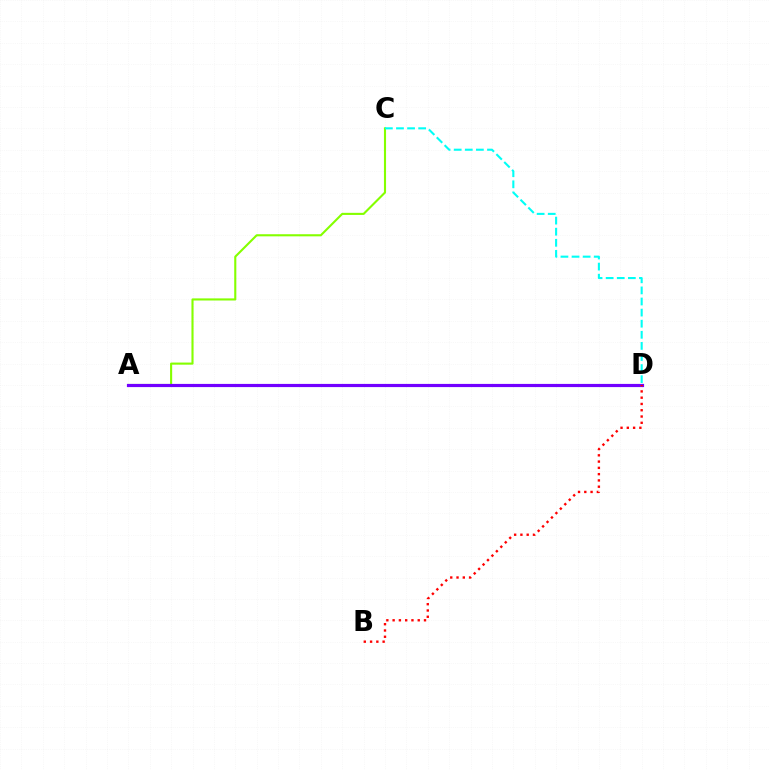{('A', 'C'): [{'color': '#84ff00', 'line_style': 'solid', 'thickness': 1.52}], ('C', 'D'): [{'color': '#00fff6', 'line_style': 'dashed', 'thickness': 1.51}], ('A', 'D'): [{'color': '#7200ff', 'line_style': 'solid', 'thickness': 2.29}], ('B', 'D'): [{'color': '#ff0000', 'line_style': 'dotted', 'thickness': 1.71}]}